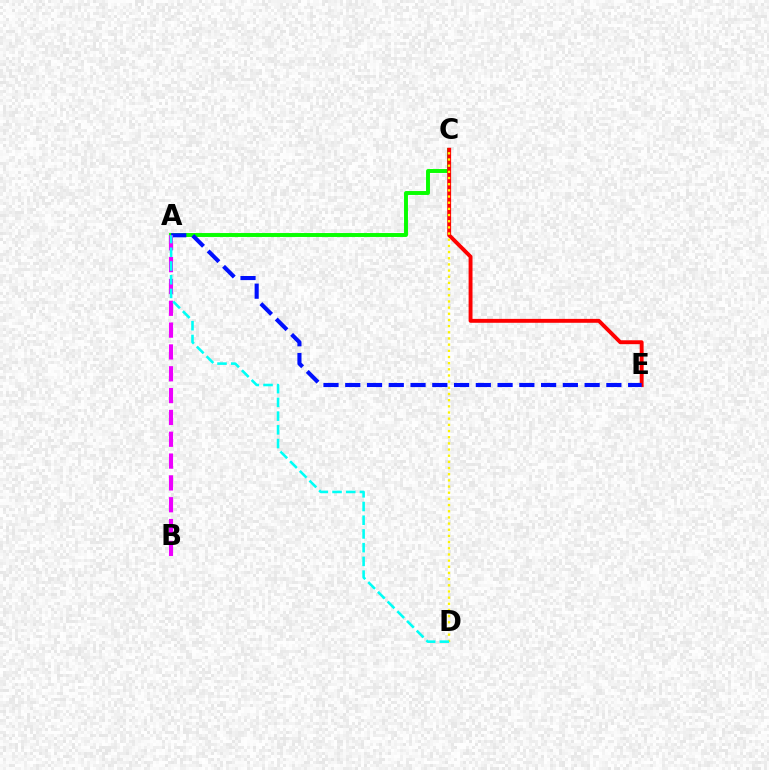{('A', 'C'): [{'color': '#08ff00', 'line_style': 'solid', 'thickness': 2.82}], ('C', 'E'): [{'color': '#ff0000', 'line_style': 'solid', 'thickness': 2.81}], ('C', 'D'): [{'color': '#fcf500', 'line_style': 'dotted', 'thickness': 1.68}], ('A', 'E'): [{'color': '#0010ff', 'line_style': 'dashed', 'thickness': 2.96}], ('A', 'B'): [{'color': '#ee00ff', 'line_style': 'dashed', 'thickness': 2.97}], ('A', 'D'): [{'color': '#00fff6', 'line_style': 'dashed', 'thickness': 1.86}]}